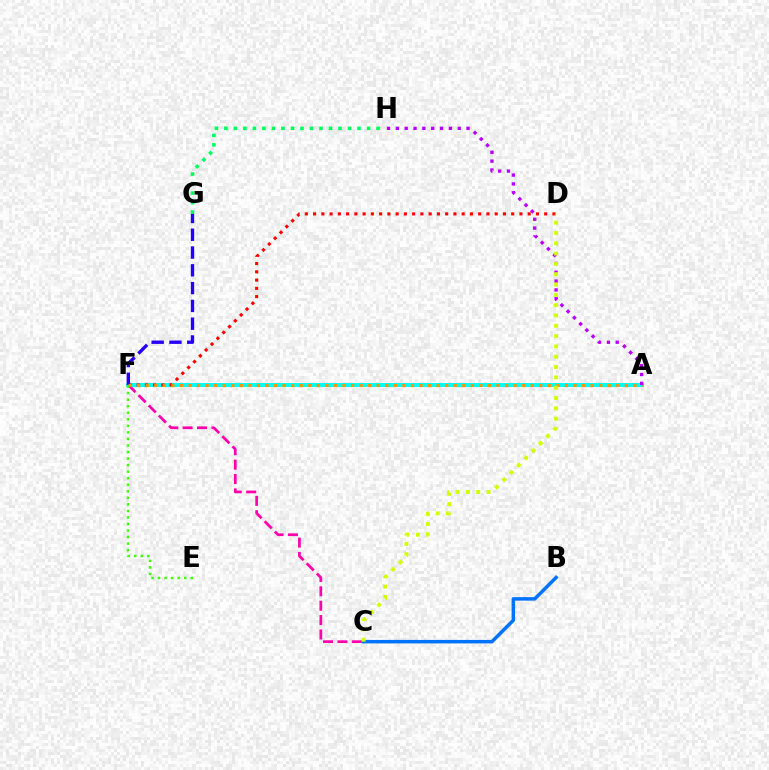{('B', 'C'): [{'color': '#0074ff', 'line_style': 'solid', 'thickness': 2.51}], ('C', 'F'): [{'color': '#ff00ac', 'line_style': 'dashed', 'thickness': 1.96}], ('A', 'F'): [{'color': '#00fff6', 'line_style': 'solid', 'thickness': 2.87}, {'color': '#ff9400', 'line_style': 'dotted', 'thickness': 2.32}], ('D', 'F'): [{'color': '#ff0000', 'line_style': 'dotted', 'thickness': 2.24}], ('G', 'H'): [{'color': '#00ff5c', 'line_style': 'dotted', 'thickness': 2.58}], ('F', 'G'): [{'color': '#2500ff', 'line_style': 'dashed', 'thickness': 2.42}], ('A', 'H'): [{'color': '#b900ff', 'line_style': 'dotted', 'thickness': 2.4}], ('E', 'F'): [{'color': '#3dff00', 'line_style': 'dotted', 'thickness': 1.78}], ('C', 'D'): [{'color': '#d1ff00', 'line_style': 'dotted', 'thickness': 2.8}]}